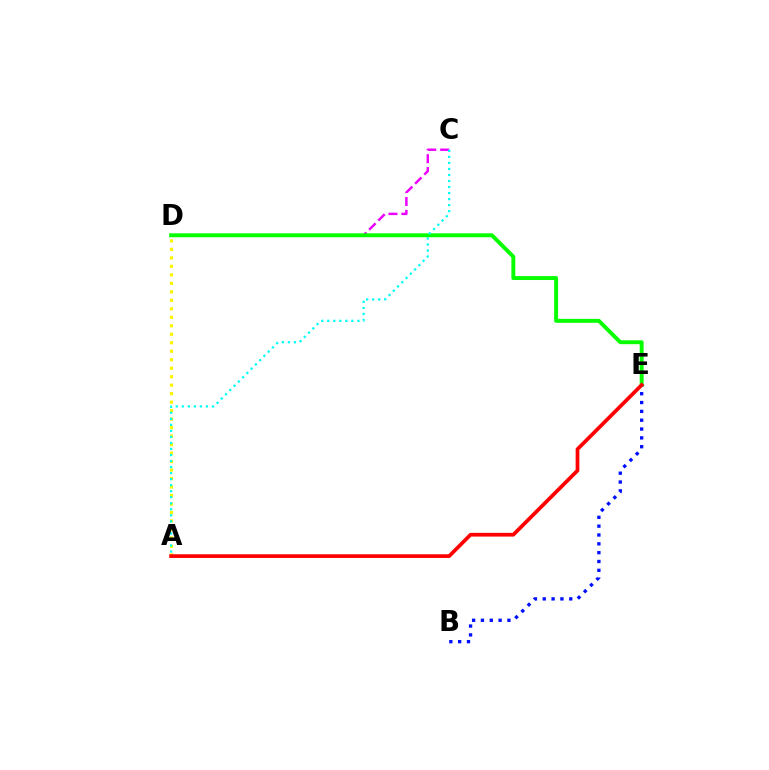{('A', 'D'): [{'color': '#fcf500', 'line_style': 'dotted', 'thickness': 2.31}], ('C', 'D'): [{'color': '#ee00ff', 'line_style': 'dashed', 'thickness': 1.75}], ('D', 'E'): [{'color': '#08ff00', 'line_style': 'solid', 'thickness': 2.83}], ('A', 'C'): [{'color': '#00fff6', 'line_style': 'dotted', 'thickness': 1.64}], ('B', 'E'): [{'color': '#0010ff', 'line_style': 'dotted', 'thickness': 2.4}], ('A', 'E'): [{'color': '#ff0000', 'line_style': 'solid', 'thickness': 2.67}]}